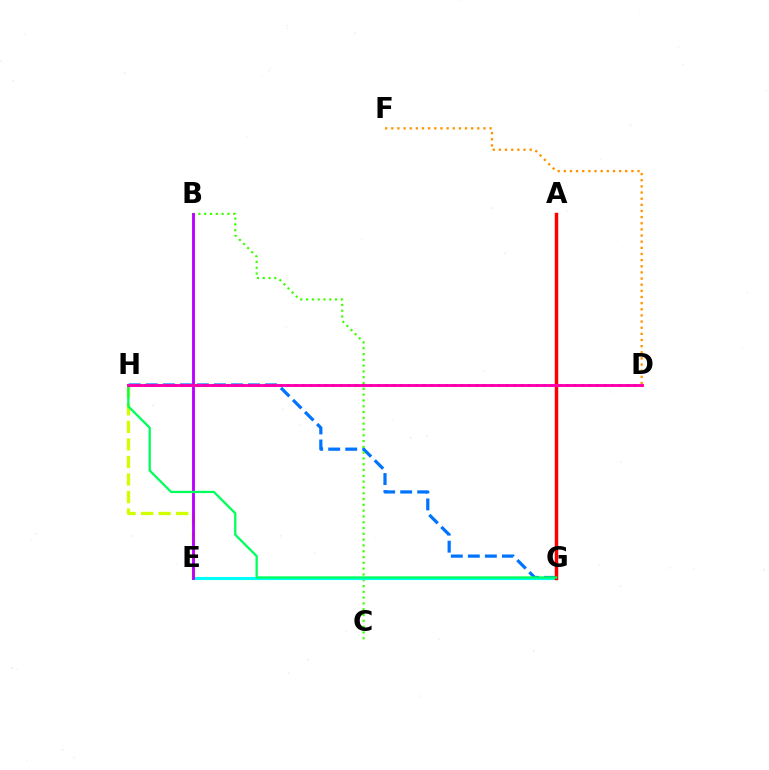{('G', 'H'): [{'color': '#0074ff', 'line_style': 'dashed', 'thickness': 2.31}, {'color': '#00ff5c', 'line_style': 'solid', 'thickness': 1.65}], ('B', 'C'): [{'color': '#3dff00', 'line_style': 'dotted', 'thickness': 1.58}], ('D', 'F'): [{'color': '#ff9400', 'line_style': 'dotted', 'thickness': 1.67}], ('E', 'G'): [{'color': '#00fff6', 'line_style': 'solid', 'thickness': 2.24}], ('E', 'H'): [{'color': '#d1ff00', 'line_style': 'dashed', 'thickness': 2.38}], ('B', 'E'): [{'color': '#b900ff', 'line_style': 'solid', 'thickness': 2.06}], ('A', 'G'): [{'color': '#ff0000', 'line_style': 'solid', 'thickness': 2.49}], ('D', 'H'): [{'color': '#2500ff', 'line_style': 'dotted', 'thickness': 2.05}, {'color': '#ff00ac', 'line_style': 'solid', 'thickness': 2.08}]}